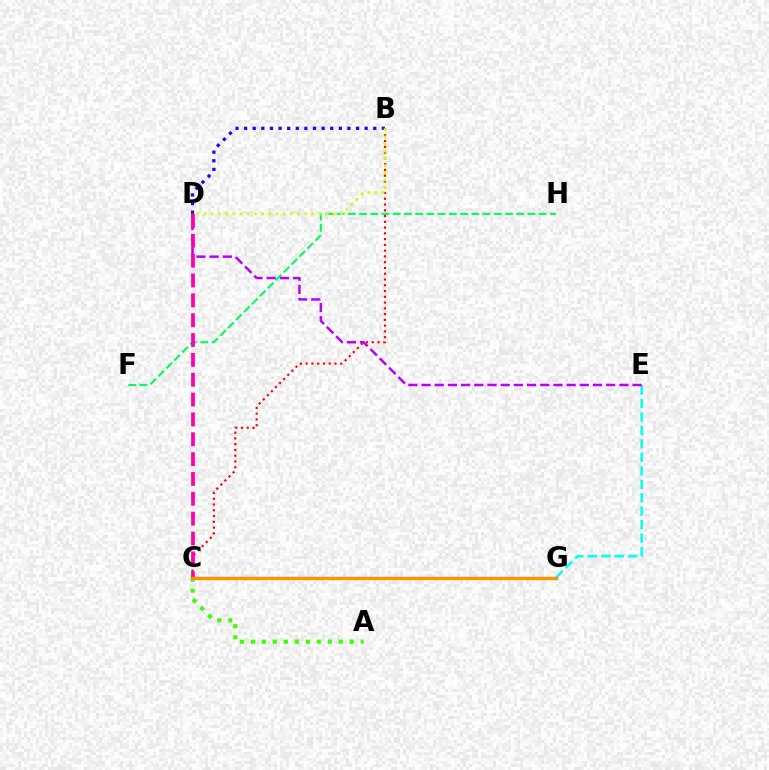{('C', 'G'): [{'color': '#0074ff', 'line_style': 'solid', 'thickness': 2.11}, {'color': '#ff9400', 'line_style': 'solid', 'thickness': 2.4}], ('E', 'G'): [{'color': '#00fff6', 'line_style': 'dashed', 'thickness': 1.83}], ('B', 'C'): [{'color': '#ff0000', 'line_style': 'dotted', 'thickness': 1.57}], ('F', 'H'): [{'color': '#00ff5c', 'line_style': 'dashed', 'thickness': 1.52}], ('D', 'E'): [{'color': '#b900ff', 'line_style': 'dashed', 'thickness': 1.79}], ('B', 'D'): [{'color': '#2500ff', 'line_style': 'dotted', 'thickness': 2.34}, {'color': '#d1ff00', 'line_style': 'dotted', 'thickness': 1.95}], ('C', 'D'): [{'color': '#ff00ac', 'line_style': 'dashed', 'thickness': 2.7}], ('A', 'C'): [{'color': '#3dff00', 'line_style': 'dotted', 'thickness': 2.99}]}